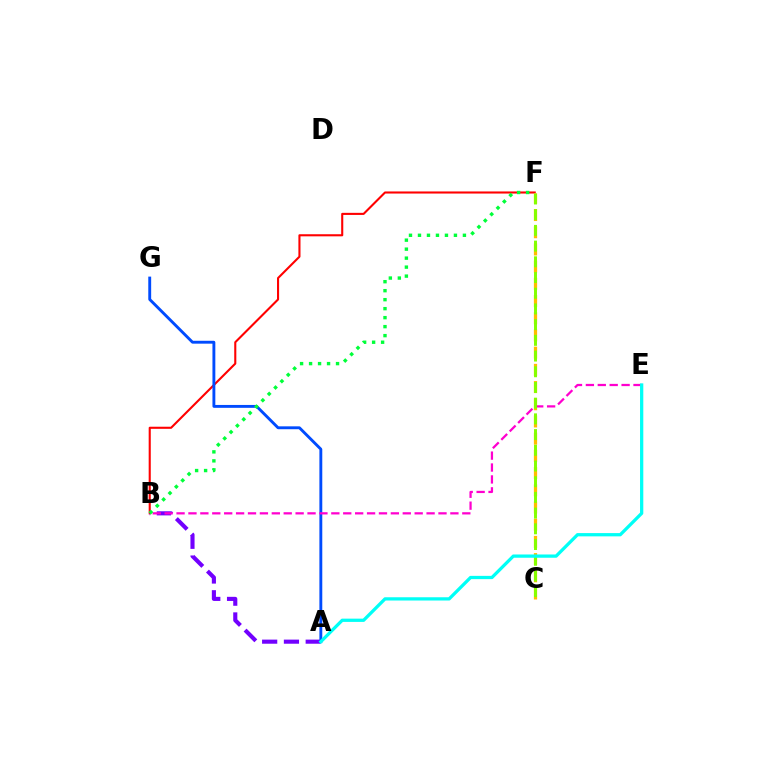{('B', 'F'): [{'color': '#ff0000', 'line_style': 'solid', 'thickness': 1.51}, {'color': '#00ff39', 'line_style': 'dotted', 'thickness': 2.44}], ('A', 'B'): [{'color': '#7200ff', 'line_style': 'dashed', 'thickness': 2.96}], ('A', 'G'): [{'color': '#004bff', 'line_style': 'solid', 'thickness': 2.07}], ('C', 'F'): [{'color': '#ffbd00', 'line_style': 'dashed', 'thickness': 2.34}, {'color': '#84ff00', 'line_style': 'dashed', 'thickness': 2.13}], ('B', 'E'): [{'color': '#ff00cf', 'line_style': 'dashed', 'thickness': 1.62}], ('A', 'E'): [{'color': '#00fff6', 'line_style': 'solid', 'thickness': 2.35}]}